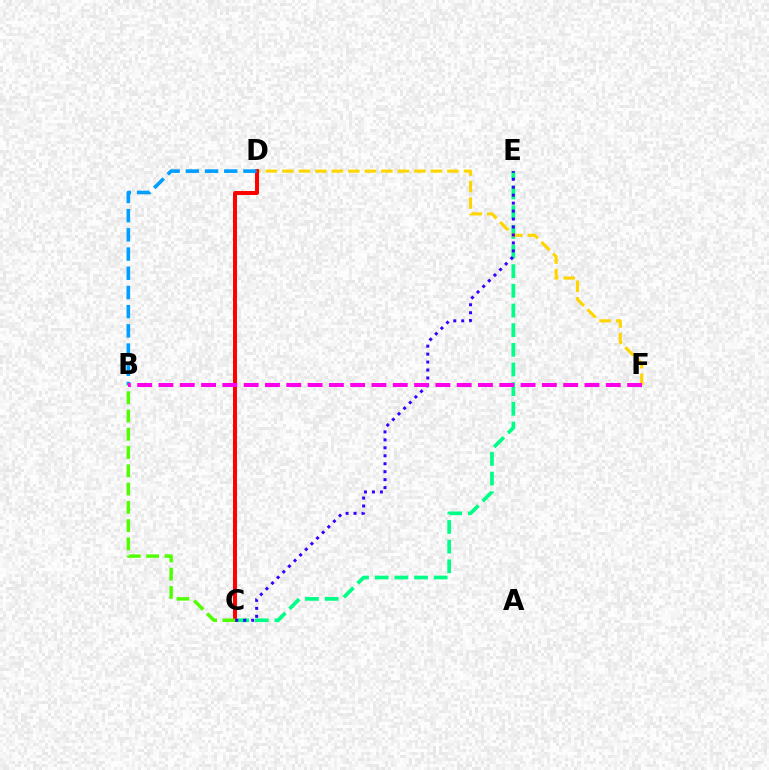{('C', 'E'): [{'color': '#00ff86', 'line_style': 'dashed', 'thickness': 2.67}, {'color': '#3700ff', 'line_style': 'dotted', 'thickness': 2.16}], ('D', 'F'): [{'color': '#ffd500', 'line_style': 'dashed', 'thickness': 2.24}], ('C', 'D'): [{'color': '#ff0000', 'line_style': 'solid', 'thickness': 2.84}], ('B', 'D'): [{'color': '#009eff', 'line_style': 'dashed', 'thickness': 2.61}], ('B', 'C'): [{'color': '#4fff00', 'line_style': 'dashed', 'thickness': 2.48}], ('B', 'F'): [{'color': '#ff00ed', 'line_style': 'dashed', 'thickness': 2.89}]}